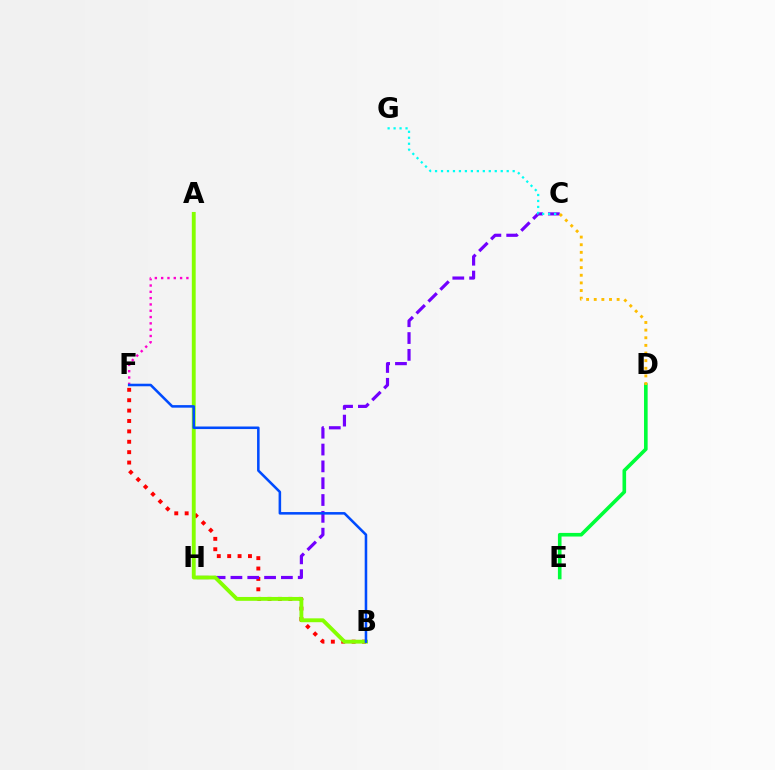{('B', 'F'): [{'color': '#ff0000', 'line_style': 'dotted', 'thickness': 2.82}, {'color': '#004bff', 'line_style': 'solid', 'thickness': 1.84}], ('C', 'H'): [{'color': '#7200ff', 'line_style': 'dashed', 'thickness': 2.29}], ('A', 'F'): [{'color': '#ff00cf', 'line_style': 'dotted', 'thickness': 1.71}], ('A', 'B'): [{'color': '#84ff00', 'line_style': 'solid', 'thickness': 2.78}], ('D', 'E'): [{'color': '#00ff39', 'line_style': 'solid', 'thickness': 2.6}], ('C', 'D'): [{'color': '#ffbd00', 'line_style': 'dotted', 'thickness': 2.07}], ('C', 'G'): [{'color': '#00fff6', 'line_style': 'dotted', 'thickness': 1.62}]}